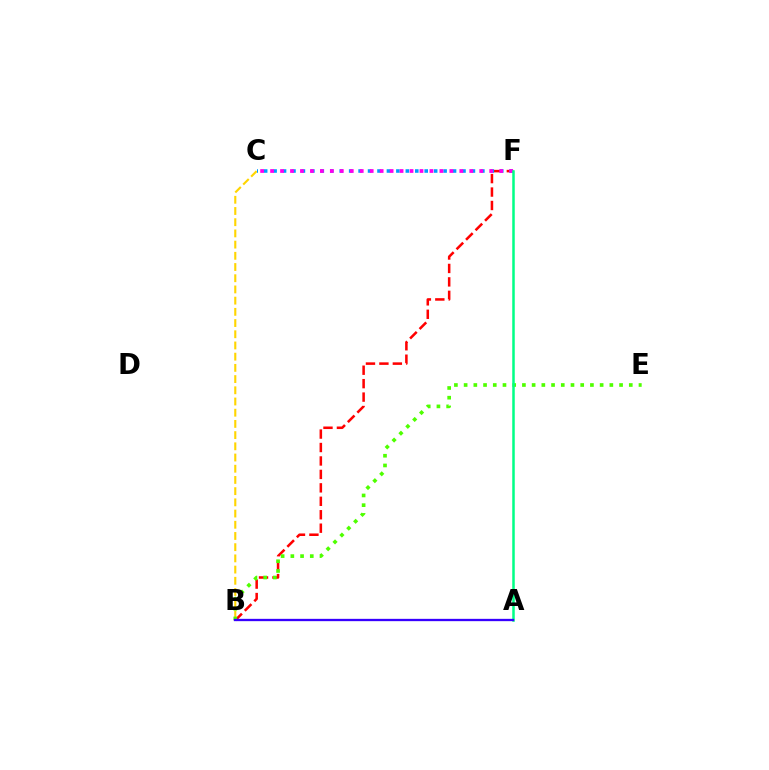{('B', 'F'): [{'color': '#ff0000', 'line_style': 'dashed', 'thickness': 1.83}], ('B', 'C'): [{'color': '#ffd500', 'line_style': 'dashed', 'thickness': 1.52}], ('B', 'E'): [{'color': '#4fff00', 'line_style': 'dotted', 'thickness': 2.64}], ('C', 'F'): [{'color': '#009eff', 'line_style': 'dotted', 'thickness': 2.57}, {'color': '#ff00ed', 'line_style': 'dotted', 'thickness': 2.71}], ('A', 'F'): [{'color': '#00ff86', 'line_style': 'solid', 'thickness': 1.8}], ('A', 'B'): [{'color': '#3700ff', 'line_style': 'solid', 'thickness': 1.67}]}